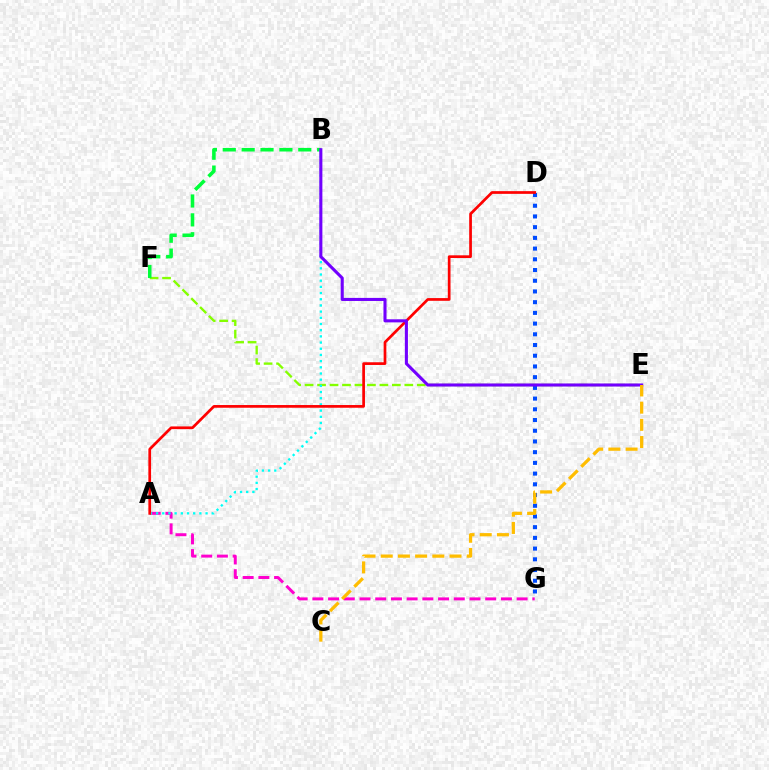{('A', 'G'): [{'color': '#ff00cf', 'line_style': 'dashed', 'thickness': 2.13}], ('E', 'F'): [{'color': '#84ff00', 'line_style': 'dashed', 'thickness': 1.69}], ('B', 'F'): [{'color': '#00ff39', 'line_style': 'dashed', 'thickness': 2.56}], ('A', 'B'): [{'color': '#00fff6', 'line_style': 'dotted', 'thickness': 1.68}], ('D', 'G'): [{'color': '#004bff', 'line_style': 'dotted', 'thickness': 2.91}], ('A', 'D'): [{'color': '#ff0000', 'line_style': 'solid', 'thickness': 1.95}], ('B', 'E'): [{'color': '#7200ff', 'line_style': 'solid', 'thickness': 2.21}], ('C', 'E'): [{'color': '#ffbd00', 'line_style': 'dashed', 'thickness': 2.34}]}